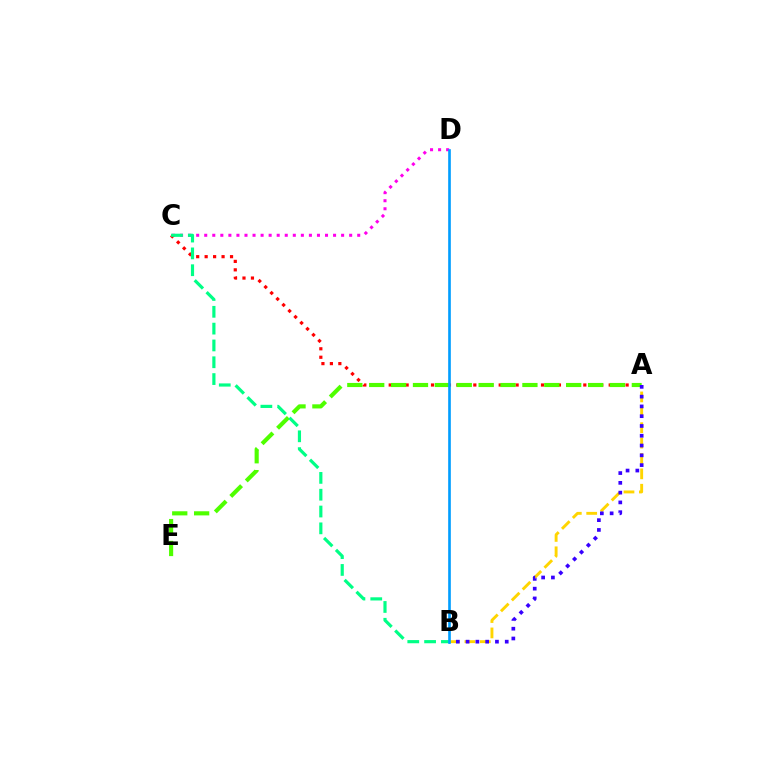{('A', 'B'): [{'color': '#ffd500', 'line_style': 'dashed', 'thickness': 2.09}, {'color': '#3700ff', 'line_style': 'dotted', 'thickness': 2.66}], ('C', 'D'): [{'color': '#ff00ed', 'line_style': 'dotted', 'thickness': 2.19}], ('A', 'C'): [{'color': '#ff0000', 'line_style': 'dotted', 'thickness': 2.3}], ('A', 'E'): [{'color': '#4fff00', 'line_style': 'dashed', 'thickness': 2.97}], ('B', 'C'): [{'color': '#00ff86', 'line_style': 'dashed', 'thickness': 2.28}], ('B', 'D'): [{'color': '#009eff', 'line_style': 'solid', 'thickness': 1.91}]}